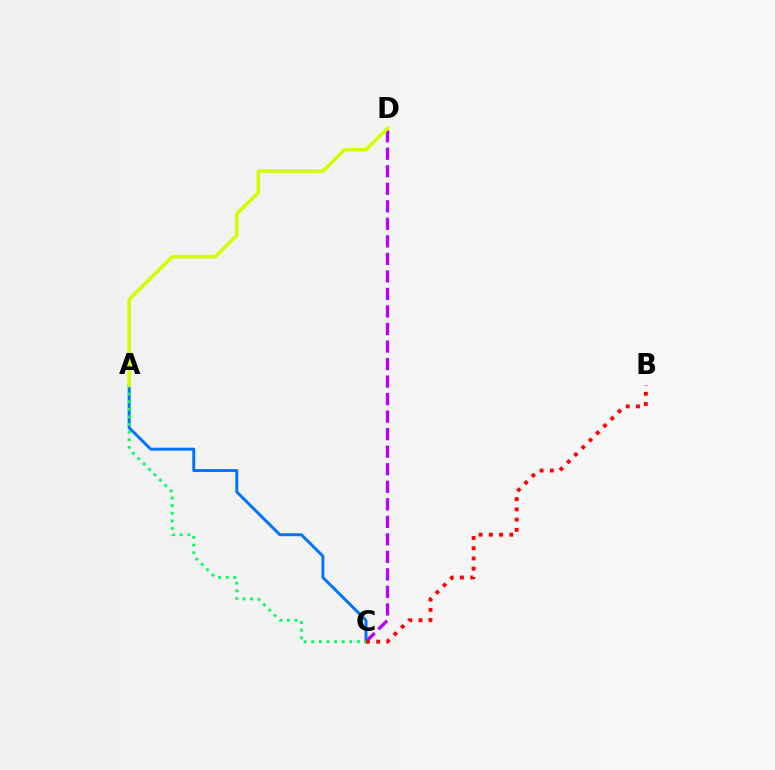{('C', 'D'): [{'color': '#b900ff', 'line_style': 'dashed', 'thickness': 2.38}], ('A', 'C'): [{'color': '#0074ff', 'line_style': 'solid', 'thickness': 2.12}, {'color': '#00ff5c', 'line_style': 'dotted', 'thickness': 2.07}], ('A', 'D'): [{'color': '#d1ff00', 'line_style': 'solid', 'thickness': 2.56}], ('B', 'C'): [{'color': '#ff0000', 'line_style': 'dotted', 'thickness': 2.78}]}